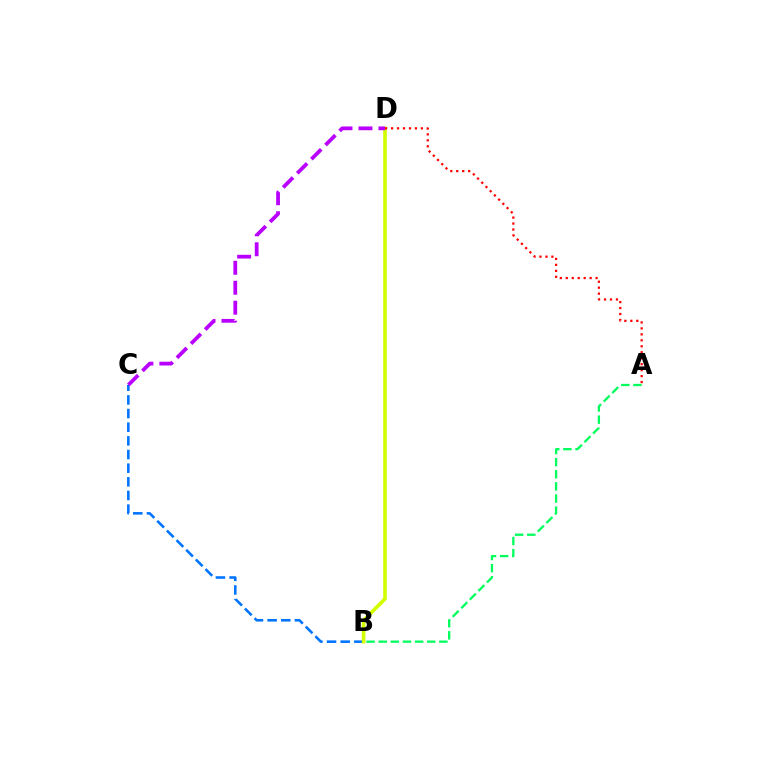{('B', 'C'): [{'color': '#0074ff', 'line_style': 'dashed', 'thickness': 1.85}], ('B', 'D'): [{'color': '#d1ff00', 'line_style': 'solid', 'thickness': 2.62}], ('A', 'B'): [{'color': '#00ff5c', 'line_style': 'dashed', 'thickness': 1.65}], ('C', 'D'): [{'color': '#b900ff', 'line_style': 'dashed', 'thickness': 2.71}], ('A', 'D'): [{'color': '#ff0000', 'line_style': 'dotted', 'thickness': 1.62}]}